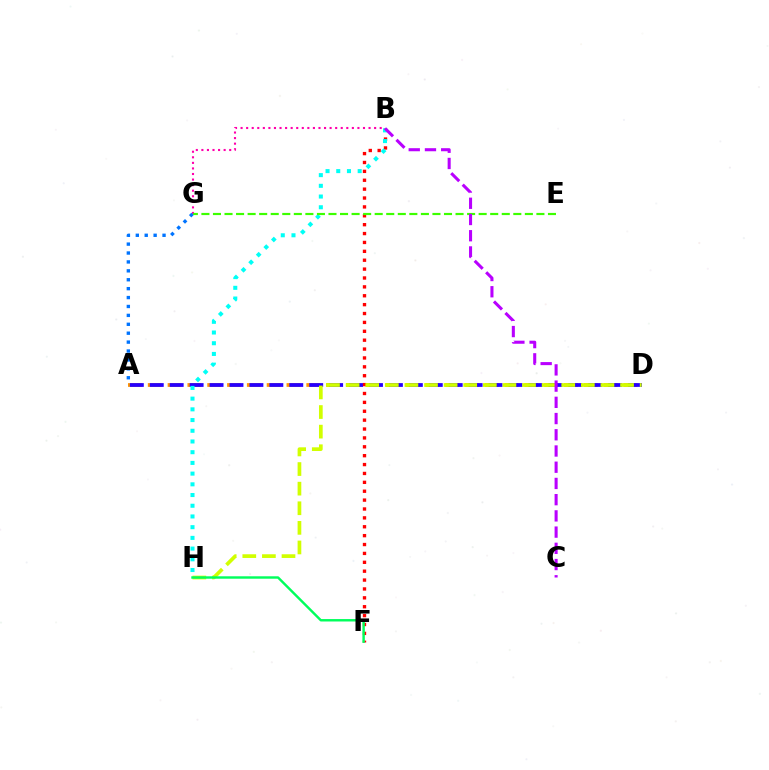{('A', 'D'): [{'color': '#ff9400', 'line_style': 'dashed', 'thickness': 2.69}, {'color': '#2500ff', 'line_style': 'dashed', 'thickness': 2.71}], ('B', 'F'): [{'color': '#ff0000', 'line_style': 'dotted', 'thickness': 2.41}], ('B', 'H'): [{'color': '#00fff6', 'line_style': 'dotted', 'thickness': 2.91}], ('D', 'H'): [{'color': '#d1ff00', 'line_style': 'dashed', 'thickness': 2.66}], ('B', 'G'): [{'color': '#ff00ac', 'line_style': 'dotted', 'thickness': 1.51}], ('E', 'G'): [{'color': '#3dff00', 'line_style': 'dashed', 'thickness': 1.57}], ('F', 'H'): [{'color': '#00ff5c', 'line_style': 'solid', 'thickness': 1.75}], ('A', 'G'): [{'color': '#0074ff', 'line_style': 'dotted', 'thickness': 2.42}], ('B', 'C'): [{'color': '#b900ff', 'line_style': 'dashed', 'thickness': 2.2}]}